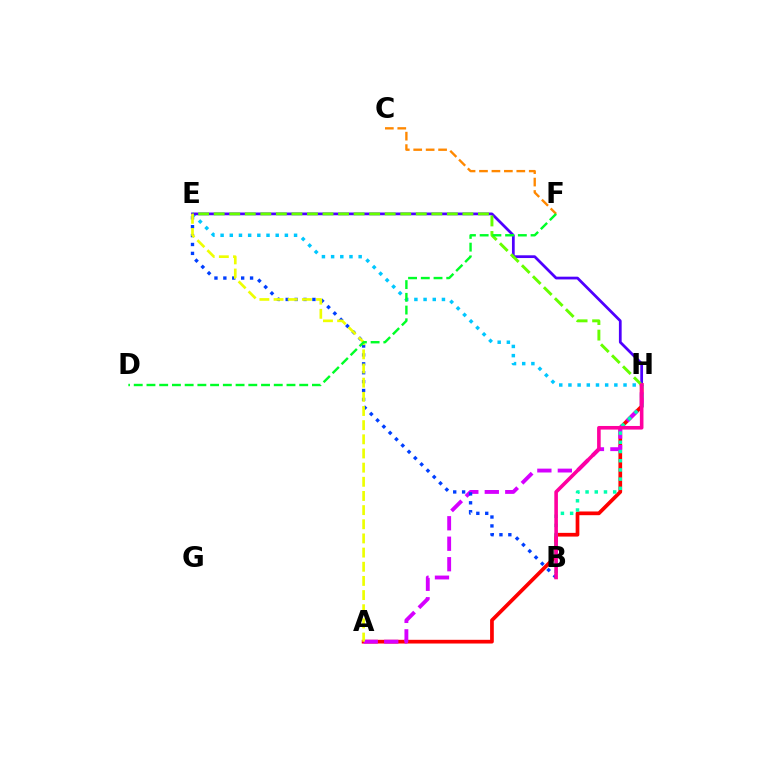{('A', 'H'): [{'color': '#ff0000', 'line_style': 'solid', 'thickness': 2.67}, {'color': '#d600ff', 'line_style': 'dashed', 'thickness': 2.78}], ('E', 'H'): [{'color': '#00c7ff', 'line_style': 'dotted', 'thickness': 2.49}, {'color': '#4f00ff', 'line_style': 'solid', 'thickness': 1.98}, {'color': '#66ff00', 'line_style': 'dashed', 'thickness': 2.11}], ('B', 'E'): [{'color': '#003fff', 'line_style': 'dotted', 'thickness': 2.42}], ('C', 'F'): [{'color': '#ff8800', 'line_style': 'dashed', 'thickness': 1.69}], ('B', 'H'): [{'color': '#00ffaf', 'line_style': 'dotted', 'thickness': 2.5}, {'color': '#ff00a0', 'line_style': 'solid', 'thickness': 2.59}], ('A', 'E'): [{'color': '#eeff00', 'line_style': 'dashed', 'thickness': 1.92}], ('D', 'F'): [{'color': '#00ff27', 'line_style': 'dashed', 'thickness': 1.73}]}